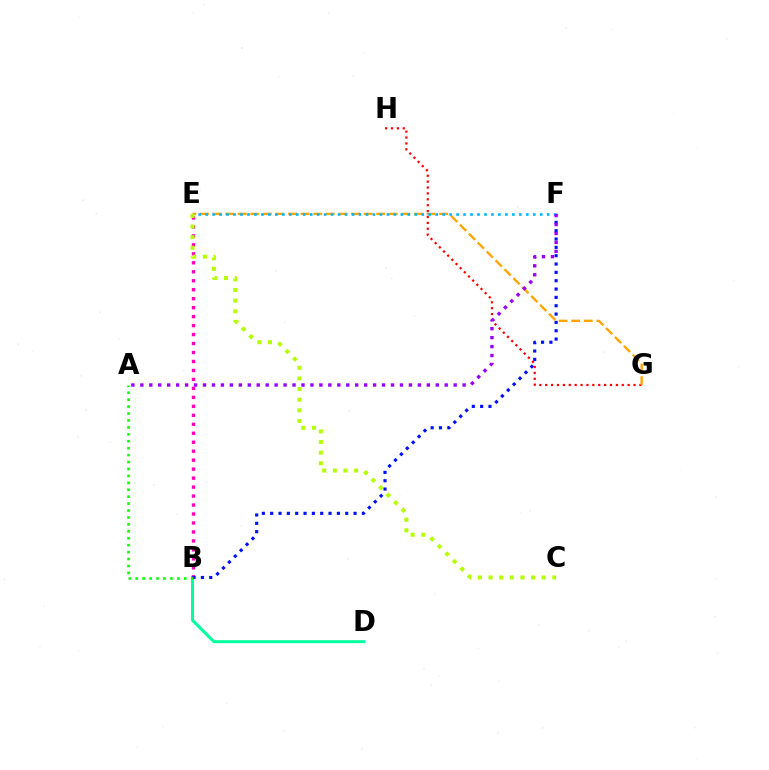{('B', 'D'): [{'color': '#00ff9d', 'line_style': 'solid', 'thickness': 2.15}], ('G', 'H'): [{'color': '#ff0000', 'line_style': 'dotted', 'thickness': 1.6}], ('B', 'E'): [{'color': '#ff00bd', 'line_style': 'dotted', 'thickness': 2.44}], ('E', 'G'): [{'color': '#ffa500', 'line_style': 'dashed', 'thickness': 1.71}], ('B', 'F'): [{'color': '#0010ff', 'line_style': 'dotted', 'thickness': 2.27}], ('E', 'F'): [{'color': '#00b5ff', 'line_style': 'dotted', 'thickness': 1.89}], ('A', 'F'): [{'color': '#9b00ff', 'line_style': 'dotted', 'thickness': 2.43}], ('A', 'B'): [{'color': '#08ff00', 'line_style': 'dotted', 'thickness': 1.88}], ('C', 'E'): [{'color': '#b3ff00', 'line_style': 'dotted', 'thickness': 2.89}]}